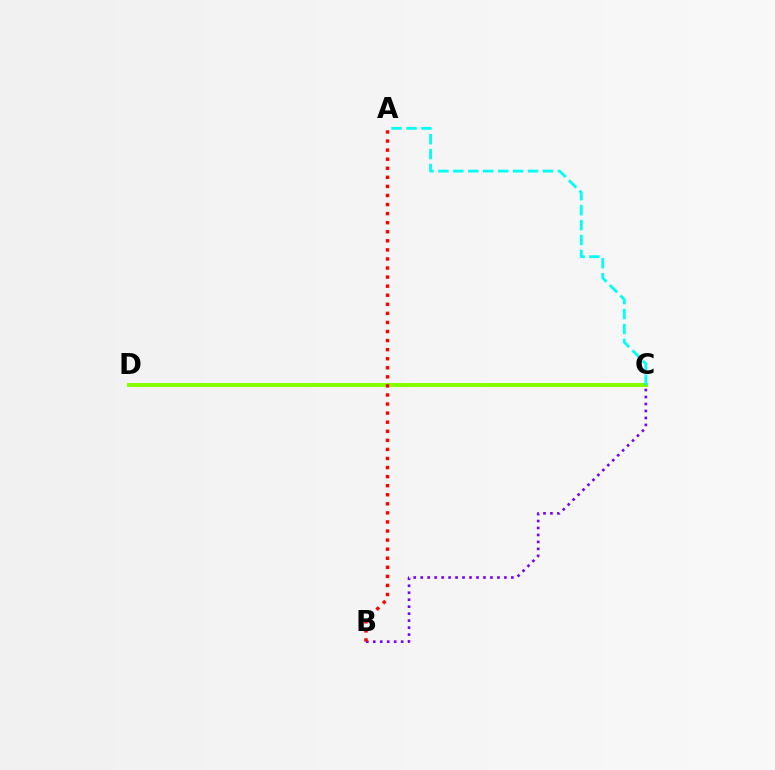{('B', 'C'): [{'color': '#7200ff', 'line_style': 'dotted', 'thickness': 1.9}], ('C', 'D'): [{'color': '#84ff00', 'line_style': 'solid', 'thickness': 2.87}], ('A', 'C'): [{'color': '#00fff6', 'line_style': 'dashed', 'thickness': 2.03}], ('A', 'B'): [{'color': '#ff0000', 'line_style': 'dotted', 'thickness': 2.46}]}